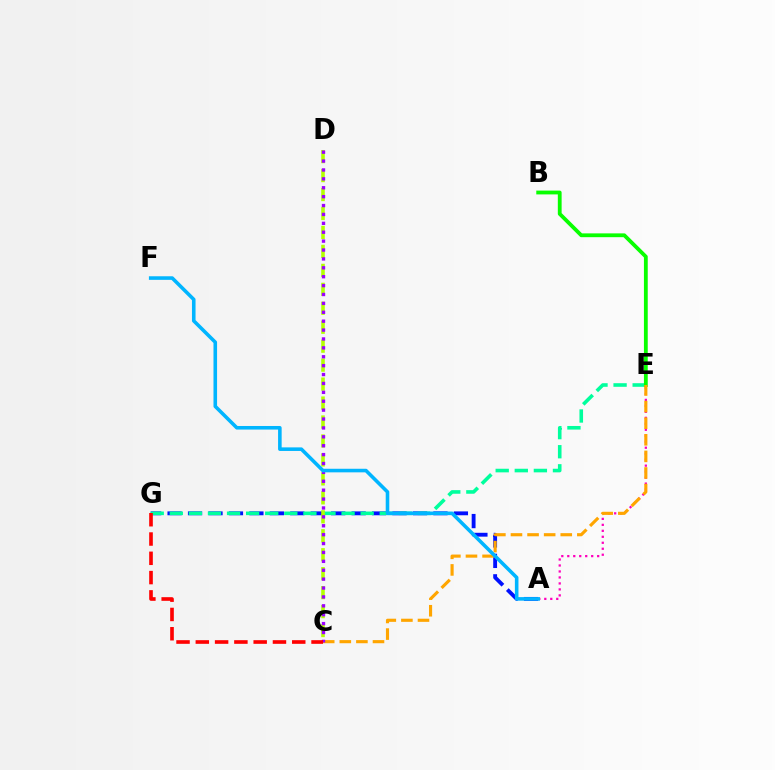{('A', 'G'): [{'color': '#0010ff', 'line_style': 'dashed', 'thickness': 2.78}], ('E', 'G'): [{'color': '#00ff9d', 'line_style': 'dashed', 'thickness': 2.59}], ('C', 'D'): [{'color': '#b3ff00', 'line_style': 'dashed', 'thickness': 2.58}, {'color': '#9b00ff', 'line_style': 'dotted', 'thickness': 2.42}], ('A', 'E'): [{'color': '#ff00bd', 'line_style': 'dotted', 'thickness': 1.62}], ('B', 'E'): [{'color': '#08ff00', 'line_style': 'solid', 'thickness': 2.74}], ('C', 'E'): [{'color': '#ffa500', 'line_style': 'dashed', 'thickness': 2.25}], ('A', 'F'): [{'color': '#00b5ff', 'line_style': 'solid', 'thickness': 2.58}], ('C', 'G'): [{'color': '#ff0000', 'line_style': 'dashed', 'thickness': 2.62}]}